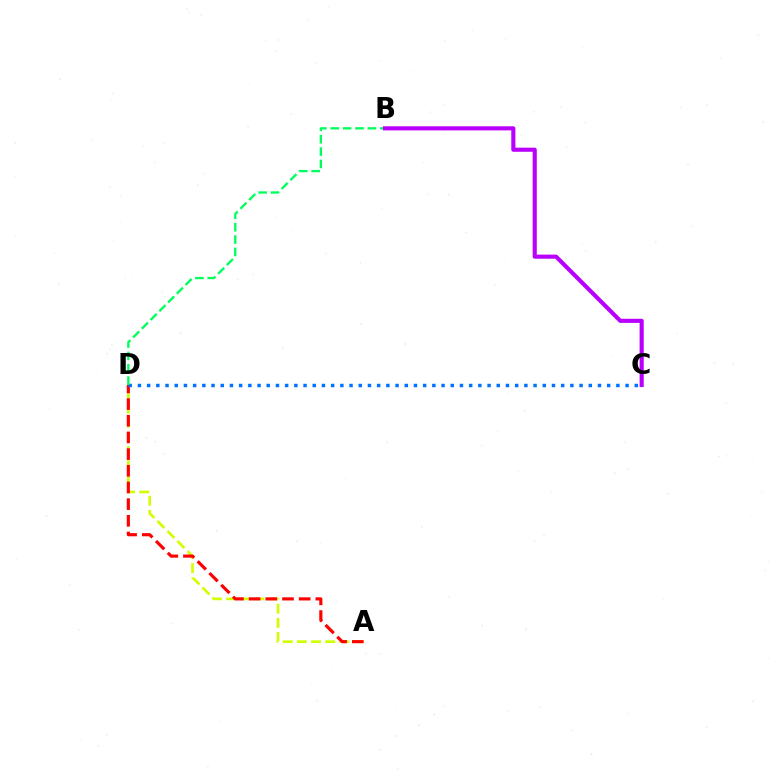{('A', 'D'): [{'color': '#d1ff00', 'line_style': 'dashed', 'thickness': 1.93}, {'color': '#ff0000', 'line_style': 'dashed', 'thickness': 2.27}], ('C', 'D'): [{'color': '#0074ff', 'line_style': 'dotted', 'thickness': 2.5}], ('B', 'D'): [{'color': '#00ff5c', 'line_style': 'dashed', 'thickness': 1.68}], ('B', 'C'): [{'color': '#b900ff', 'line_style': 'solid', 'thickness': 2.96}]}